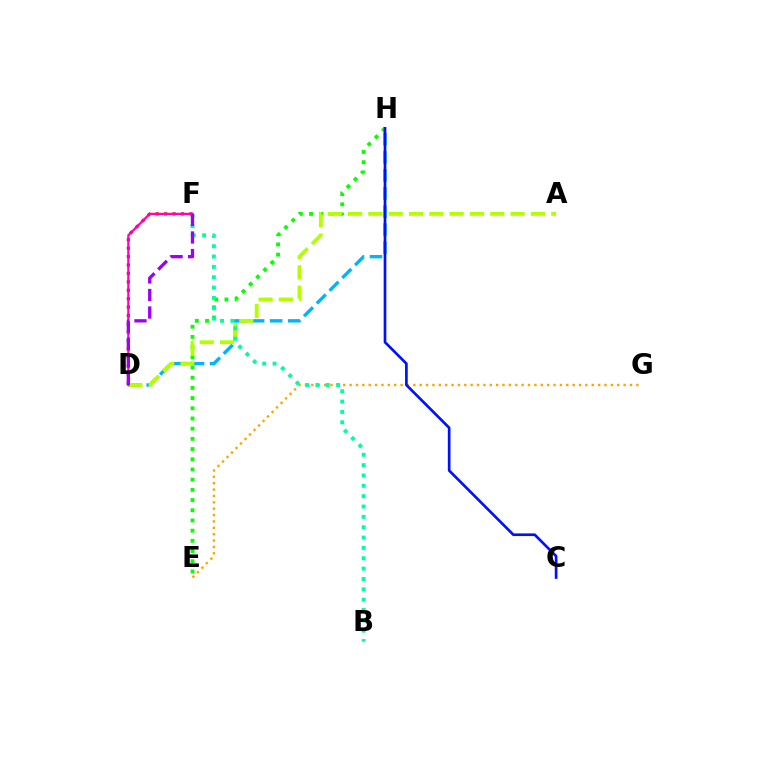{('D', 'H'): [{'color': '#00b5ff', 'line_style': 'dashed', 'thickness': 2.45}], ('E', 'H'): [{'color': '#08ff00', 'line_style': 'dotted', 'thickness': 2.77}], ('A', 'D'): [{'color': '#b3ff00', 'line_style': 'dashed', 'thickness': 2.76}], ('E', 'G'): [{'color': '#ffa500', 'line_style': 'dotted', 'thickness': 1.73}], ('D', 'F'): [{'color': '#ff0000', 'line_style': 'dotted', 'thickness': 2.29}, {'color': '#ff00bd', 'line_style': 'solid', 'thickness': 1.61}, {'color': '#9b00ff', 'line_style': 'dashed', 'thickness': 2.38}], ('C', 'H'): [{'color': '#0010ff', 'line_style': 'solid', 'thickness': 1.92}], ('B', 'F'): [{'color': '#00ff9d', 'line_style': 'dotted', 'thickness': 2.81}]}